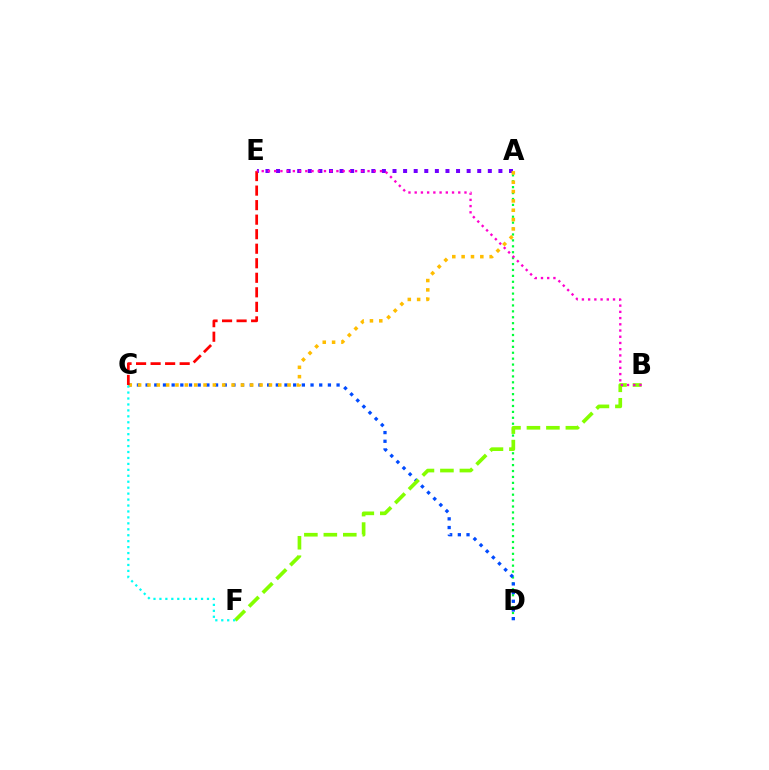{('A', 'D'): [{'color': '#00ff39', 'line_style': 'dotted', 'thickness': 1.61}], ('C', 'D'): [{'color': '#004bff', 'line_style': 'dotted', 'thickness': 2.36}], ('A', 'E'): [{'color': '#7200ff', 'line_style': 'dotted', 'thickness': 2.88}], ('A', 'C'): [{'color': '#ffbd00', 'line_style': 'dotted', 'thickness': 2.54}], ('C', 'E'): [{'color': '#ff0000', 'line_style': 'dashed', 'thickness': 1.97}], ('B', 'F'): [{'color': '#84ff00', 'line_style': 'dashed', 'thickness': 2.64}], ('B', 'E'): [{'color': '#ff00cf', 'line_style': 'dotted', 'thickness': 1.69}], ('C', 'F'): [{'color': '#00fff6', 'line_style': 'dotted', 'thickness': 1.62}]}